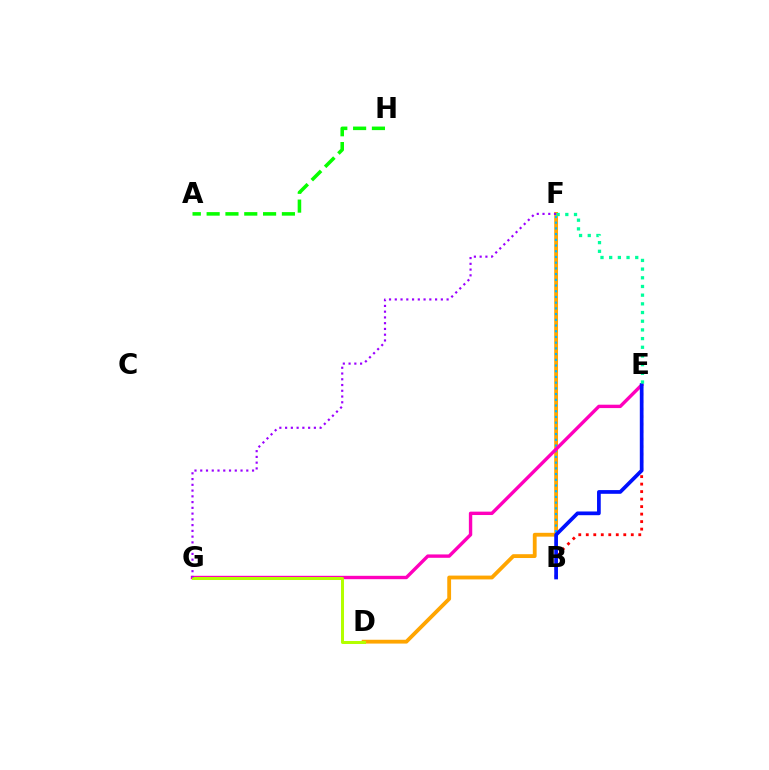{('D', 'F'): [{'color': '#ffa500', 'line_style': 'solid', 'thickness': 2.75}], ('B', 'F'): [{'color': '#00b5ff', 'line_style': 'dotted', 'thickness': 1.55}], ('B', 'E'): [{'color': '#ff0000', 'line_style': 'dotted', 'thickness': 2.04}, {'color': '#0010ff', 'line_style': 'solid', 'thickness': 2.67}], ('E', 'G'): [{'color': '#ff00bd', 'line_style': 'solid', 'thickness': 2.43}], ('D', 'G'): [{'color': '#b3ff00', 'line_style': 'solid', 'thickness': 2.17}], ('F', 'G'): [{'color': '#9b00ff', 'line_style': 'dotted', 'thickness': 1.56}], ('E', 'F'): [{'color': '#00ff9d', 'line_style': 'dotted', 'thickness': 2.36}], ('A', 'H'): [{'color': '#08ff00', 'line_style': 'dashed', 'thickness': 2.56}]}